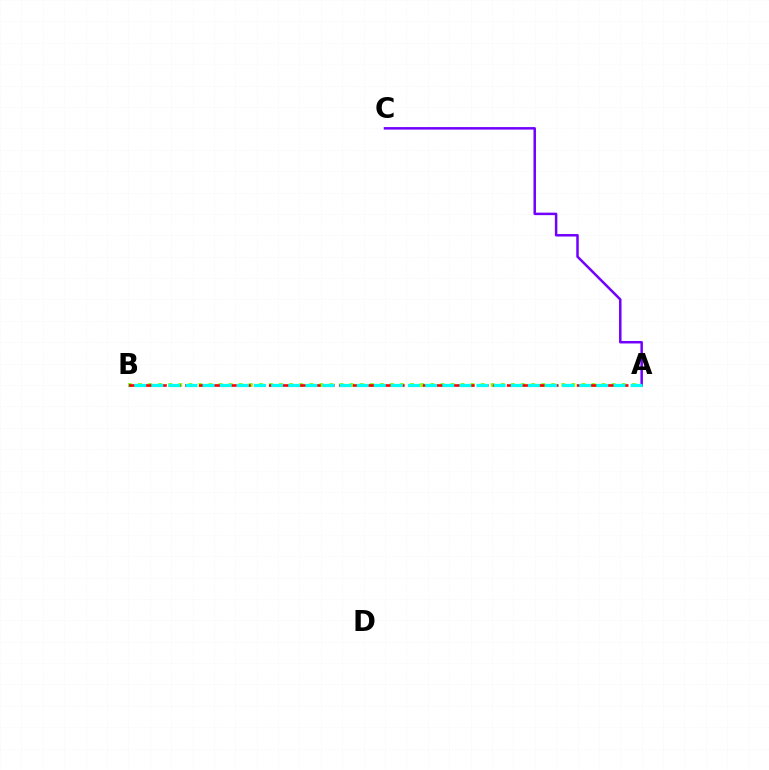{('A', 'B'): [{'color': '#84ff00', 'line_style': 'dotted', 'thickness': 2.74}, {'color': '#ff0000', 'line_style': 'dashed', 'thickness': 1.9}, {'color': '#00fff6', 'line_style': 'dashed', 'thickness': 2.33}], ('A', 'C'): [{'color': '#7200ff', 'line_style': 'solid', 'thickness': 1.8}]}